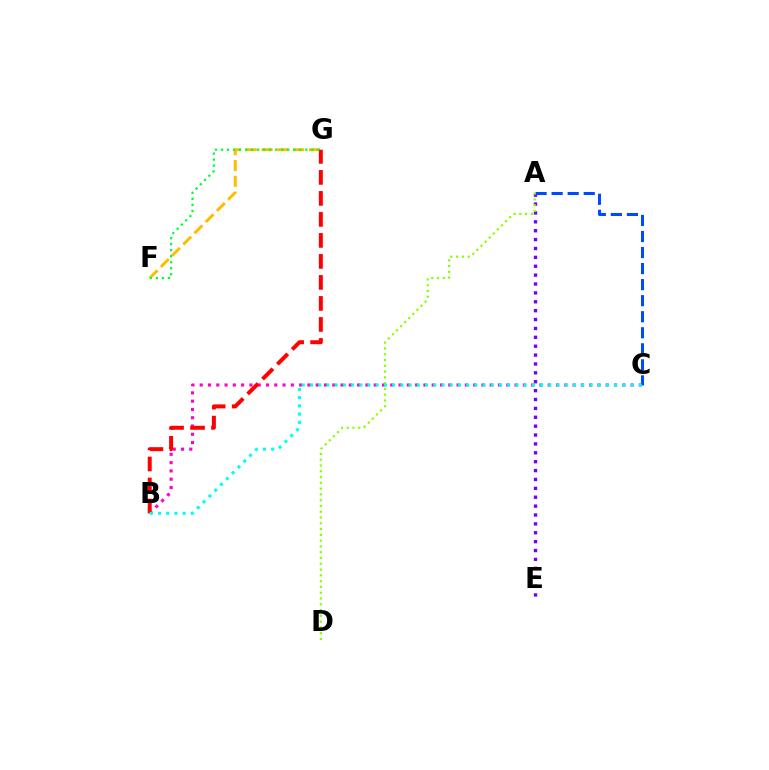{('A', 'E'): [{'color': '#7200ff', 'line_style': 'dotted', 'thickness': 2.41}], ('F', 'G'): [{'color': '#ffbd00', 'line_style': 'dashed', 'thickness': 2.15}, {'color': '#00ff39', 'line_style': 'dotted', 'thickness': 1.63}], ('B', 'C'): [{'color': '#ff00cf', 'line_style': 'dotted', 'thickness': 2.25}, {'color': '#00fff6', 'line_style': 'dotted', 'thickness': 2.23}], ('A', 'C'): [{'color': '#004bff', 'line_style': 'dashed', 'thickness': 2.18}], ('B', 'G'): [{'color': '#ff0000', 'line_style': 'dashed', 'thickness': 2.85}], ('A', 'D'): [{'color': '#84ff00', 'line_style': 'dotted', 'thickness': 1.57}]}